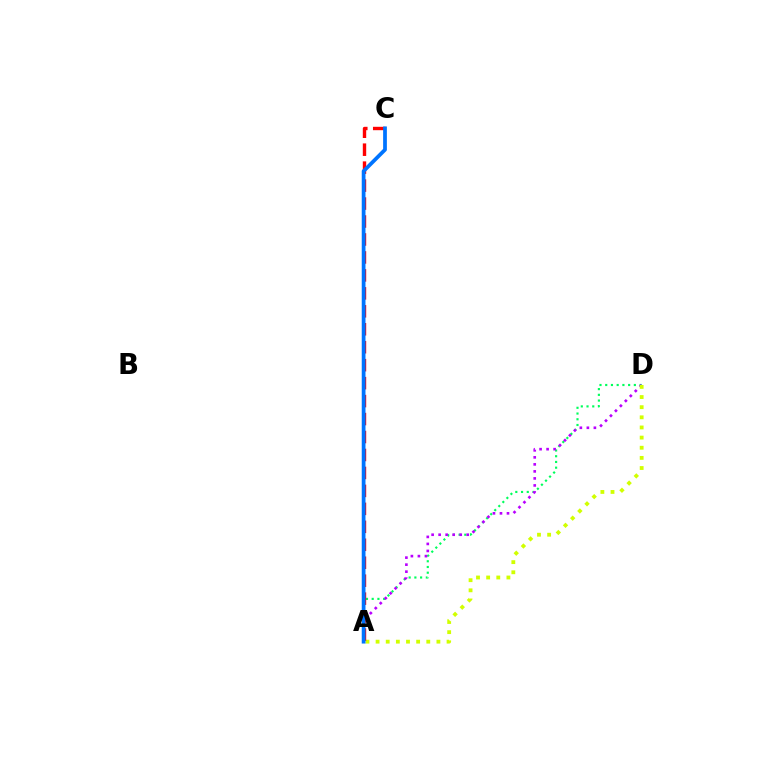{('A', 'D'): [{'color': '#00ff5c', 'line_style': 'dotted', 'thickness': 1.56}, {'color': '#b900ff', 'line_style': 'dotted', 'thickness': 1.91}, {'color': '#d1ff00', 'line_style': 'dotted', 'thickness': 2.75}], ('A', 'C'): [{'color': '#ff0000', 'line_style': 'dashed', 'thickness': 2.44}, {'color': '#0074ff', 'line_style': 'solid', 'thickness': 2.7}]}